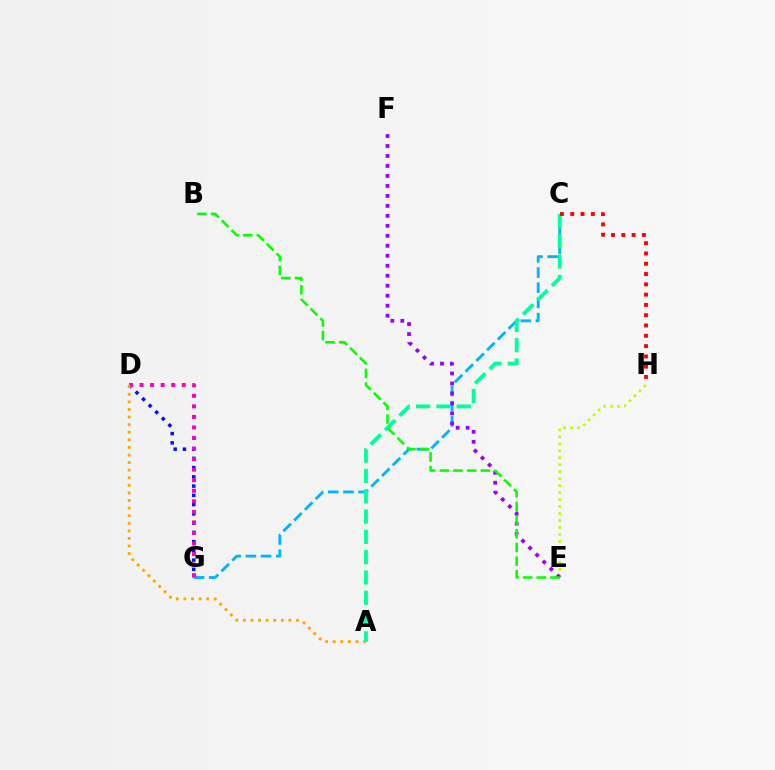{('D', 'G'): [{'color': '#0010ff', 'line_style': 'dotted', 'thickness': 2.51}, {'color': '#ff00bd', 'line_style': 'dotted', 'thickness': 2.87}], ('C', 'G'): [{'color': '#00b5ff', 'line_style': 'dashed', 'thickness': 2.06}], ('E', 'H'): [{'color': '#b3ff00', 'line_style': 'dotted', 'thickness': 1.89}], ('A', 'D'): [{'color': '#ffa500', 'line_style': 'dotted', 'thickness': 2.06}], ('A', 'C'): [{'color': '#00ff9d', 'line_style': 'dashed', 'thickness': 2.76}], ('C', 'H'): [{'color': '#ff0000', 'line_style': 'dotted', 'thickness': 2.8}], ('E', 'F'): [{'color': '#9b00ff', 'line_style': 'dotted', 'thickness': 2.71}], ('B', 'E'): [{'color': '#08ff00', 'line_style': 'dashed', 'thickness': 1.86}]}